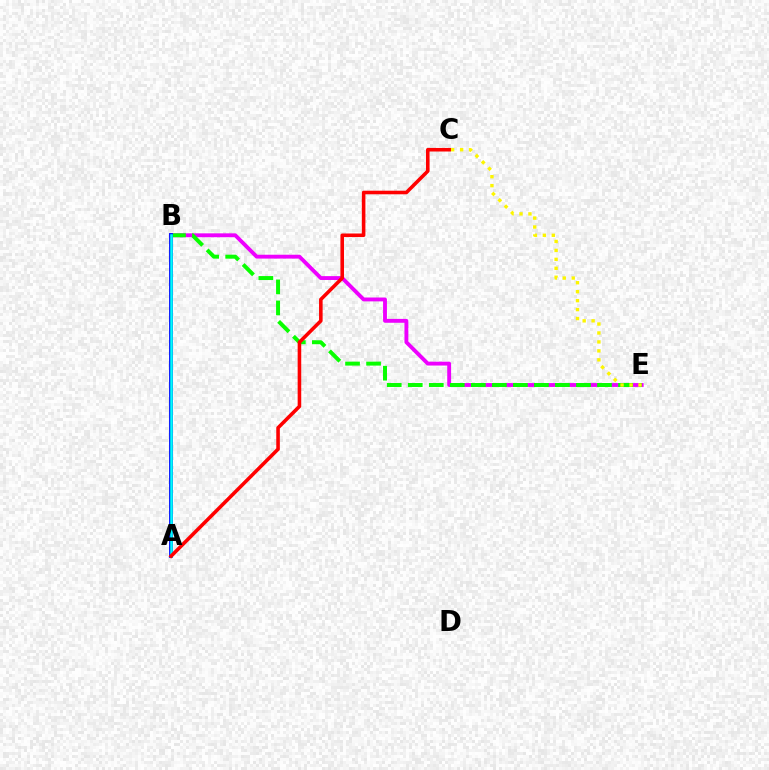{('B', 'E'): [{'color': '#ee00ff', 'line_style': 'solid', 'thickness': 2.78}, {'color': '#08ff00', 'line_style': 'dashed', 'thickness': 2.86}], ('A', 'B'): [{'color': '#0010ff', 'line_style': 'solid', 'thickness': 2.77}, {'color': '#00fff6', 'line_style': 'solid', 'thickness': 1.8}], ('C', 'E'): [{'color': '#fcf500', 'line_style': 'dotted', 'thickness': 2.43}], ('A', 'C'): [{'color': '#ff0000', 'line_style': 'solid', 'thickness': 2.57}]}